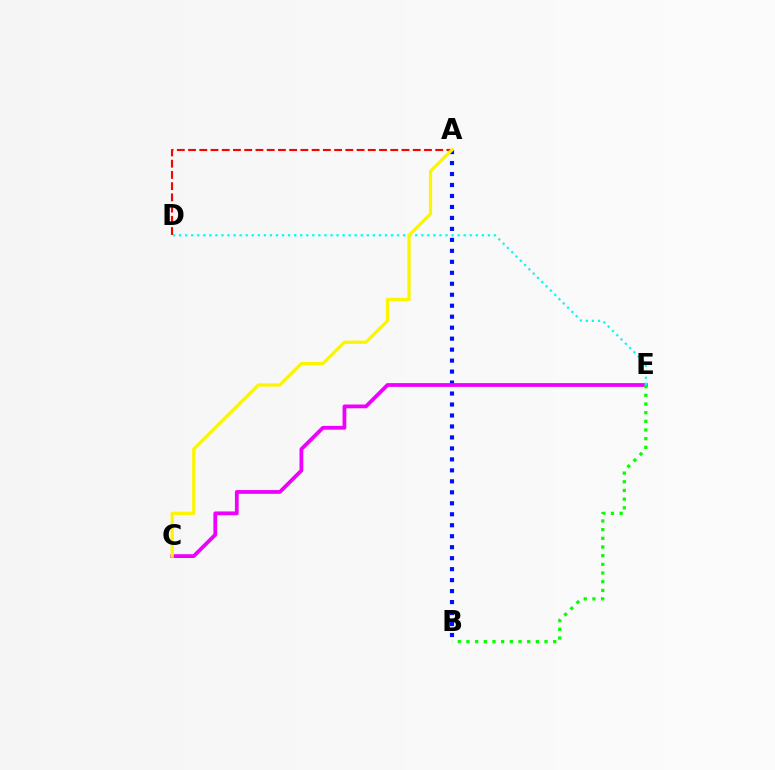{('A', 'D'): [{'color': '#ff0000', 'line_style': 'dashed', 'thickness': 1.53}], ('A', 'B'): [{'color': '#0010ff', 'line_style': 'dotted', 'thickness': 2.98}], ('C', 'E'): [{'color': '#ee00ff', 'line_style': 'solid', 'thickness': 2.72}], ('D', 'E'): [{'color': '#00fff6', 'line_style': 'dotted', 'thickness': 1.65}], ('B', 'E'): [{'color': '#08ff00', 'line_style': 'dotted', 'thickness': 2.36}], ('A', 'C'): [{'color': '#fcf500', 'line_style': 'solid', 'thickness': 2.33}]}